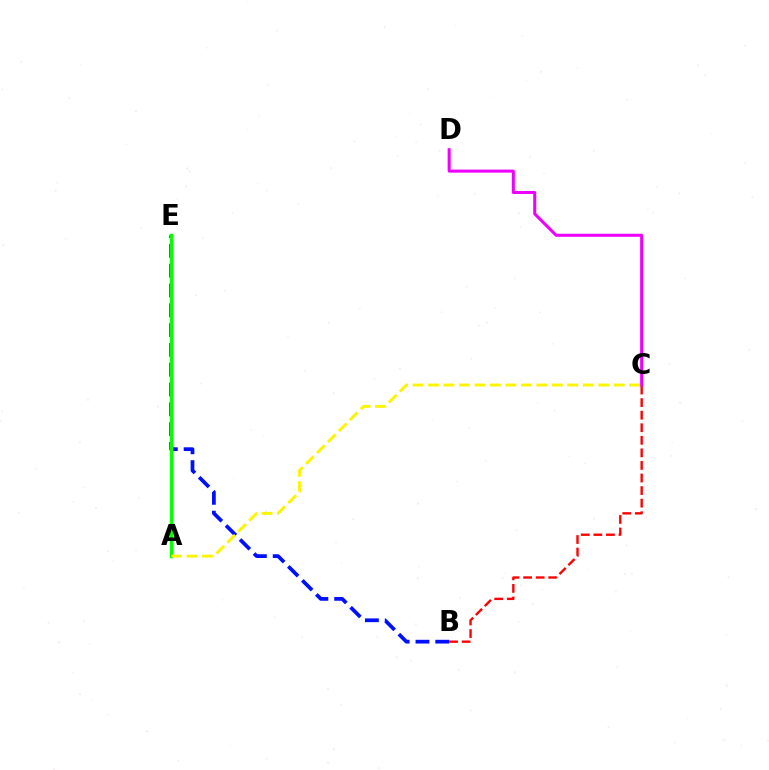{('B', 'C'): [{'color': '#ff0000', 'line_style': 'dashed', 'thickness': 1.71}], ('A', 'E'): [{'color': '#00fff6', 'line_style': 'solid', 'thickness': 2.21}, {'color': '#08ff00', 'line_style': 'solid', 'thickness': 2.42}], ('C', 'D'): [{'color': '#ee00ff', 'line_style': 'solid', 'thickness': 2.18}], ('B', 'E'): [{'color': '#0010ff', 'line_style': 'dashed', 'thickness': 2.69}], ('A', 'C'): [{'color': '#fcf500', 'line_style': 'dashed', 'thickness': 2.1}]}